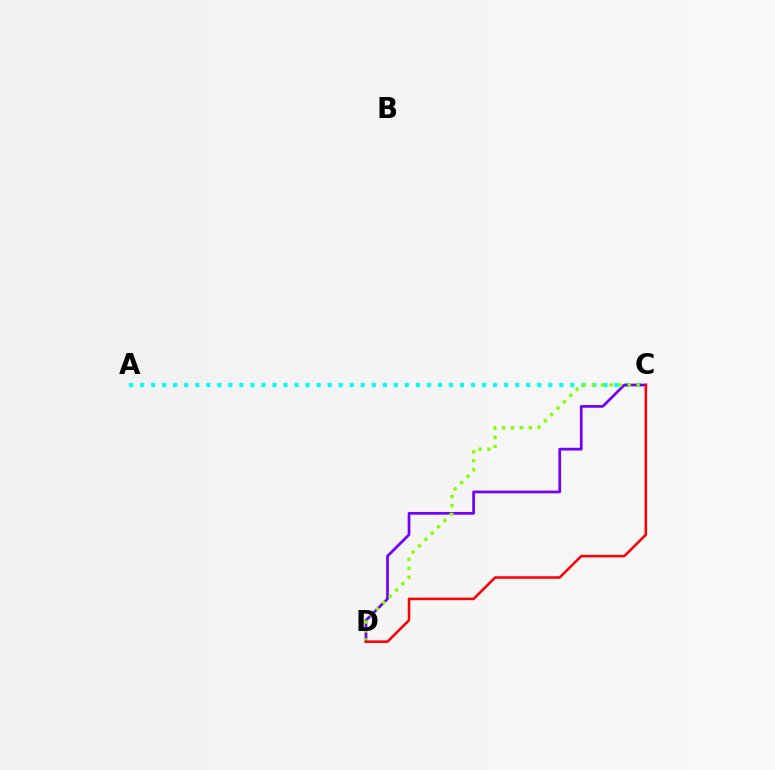{('A', 'C'): [{'color': '#00fff6', 'line_style': 'dotted', 'thickness': 3.0}], ('C', 'D'): [{'color': '#7200ff', 'line_style': 'solid', 'thickness': 1.96}, {'color': '#84ff00', 'line_style': 'dotted', 'thickness': 2.43}, {'color': '#ff0000', 'line_style': 'solid', 'thickness': 1.82}]}